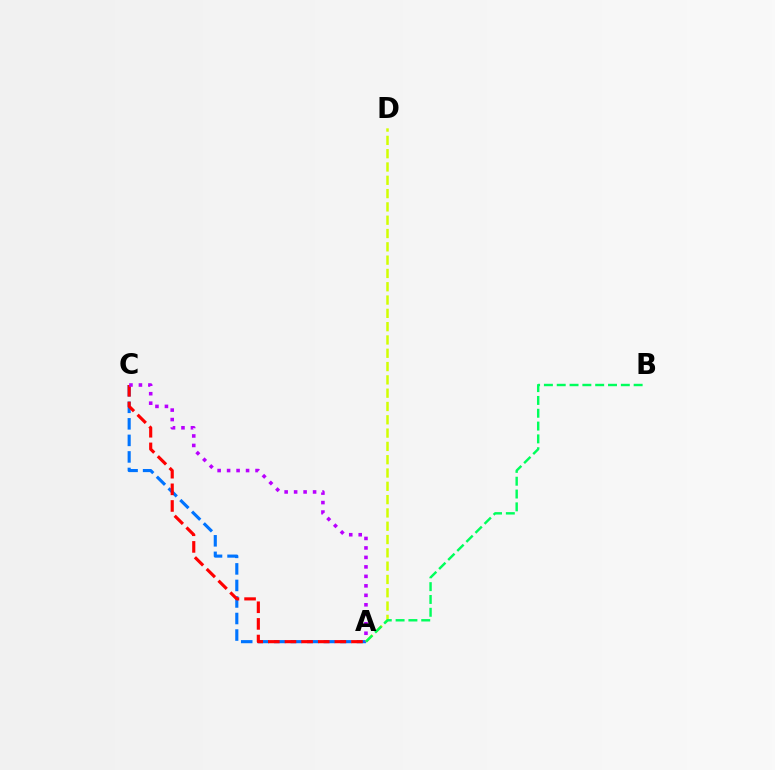{('A', 'C'): [{'color': '#0074ff', 'line_style': 'dashed', 'thickness': 2.25}, {'color': '#ff0000', 'line_style': 'dashed', 'thickness': 2.26}, {'color': '#b900ff', 'line_style': 'dotted', 'thickness': 2.58}], ('A', 'D'): [{'color': '#d1ff00', 'line_style': 'dashed', 'thickness': 1.81}], ('A', 'B'): [{'color': '#00ff5c', 'line_style': 'dashed', 'thickness': 1.74}]}